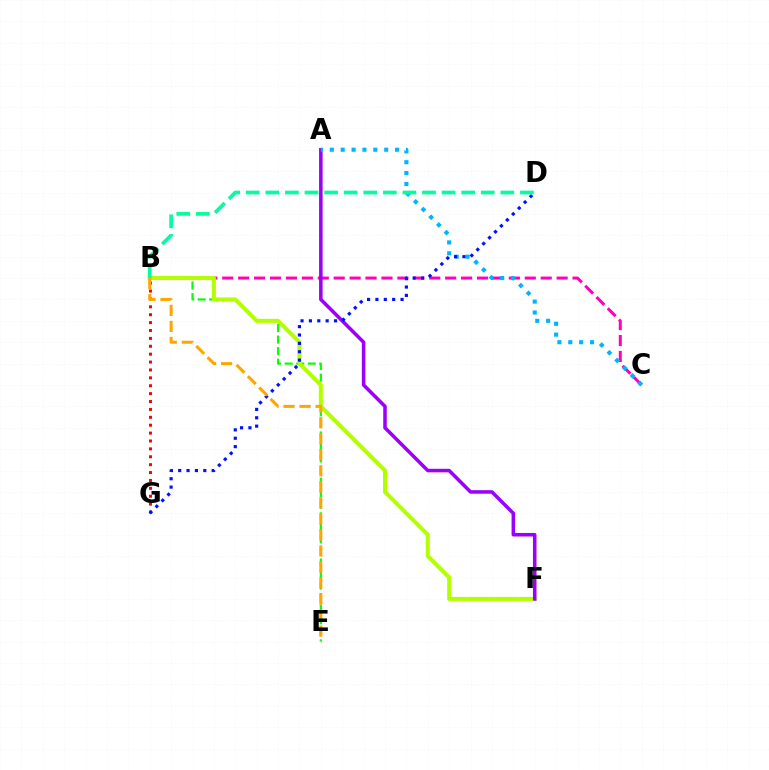{('B', 'C'): [{'color': '#ff00bd', 'line_style': 'dashed', 'thickness': 2.16}], ('B', 'G'): [{'color': '#ff0000', 'line_style': 'dotted', 'thickness': 2.14}], ('B', 'E'): [{'color': '#08ff00', 'line_style': 'dashed', 'thickness': 1.57}, {'color': '#ffa500', 'line_style': 'dashed', 'thickness': 2.18}], ('B', 'F'): [{'color': '#b3ff00', 'line_style': 'solid', 'thickness': 2.9}], ('A', 'F'): [{'color': '#9b00ff', 'line_style': 'solid', 'thickness': 2.55}], ('A', 'C'): [{'color': '#00b5ff', 'line_style': 'dotted', 'thickness': 2.96}], ('D', 'G'): [{'color': '#0010ff', 'line_style': 'dotted', 'thickness': 2.28}], ('B', 'D'): [{'color': '#00ff9d', 'line_style': 'dashed', 'thickness': 2.66}]}